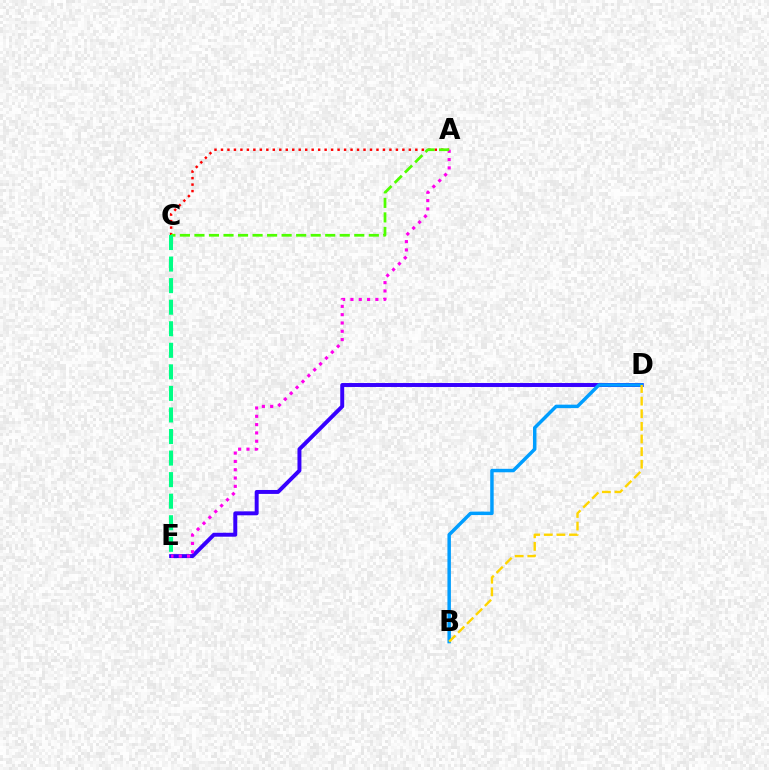{('D', 'E'): [{'color': '#3700ff', 'line_style': 'solid', 'thickness': 2.84}], ('A', 'C'): [{'color': '#ff0000', 'line_style': 'dotted', 'thickness': 1.76}, {'color': '#4fff00', 'line_style': 'dashed', 'thickness': 1.97}], ('B', 'D'): [{'color': '#009eff', 'line_style': 'solid', 'thickness': 2.5}, {'color': '#ffd500', 'line_style': 'dashed', 'thickness': 1.71}], ('A', 'E'): [{'color': '#ff00ed', 'line_style': 'dotted', 'thickness': 2.26}], ('C', 'E'): [{'color': '#00ff86', 'line_style': 'dashed', 'thickness': 2.93}]}